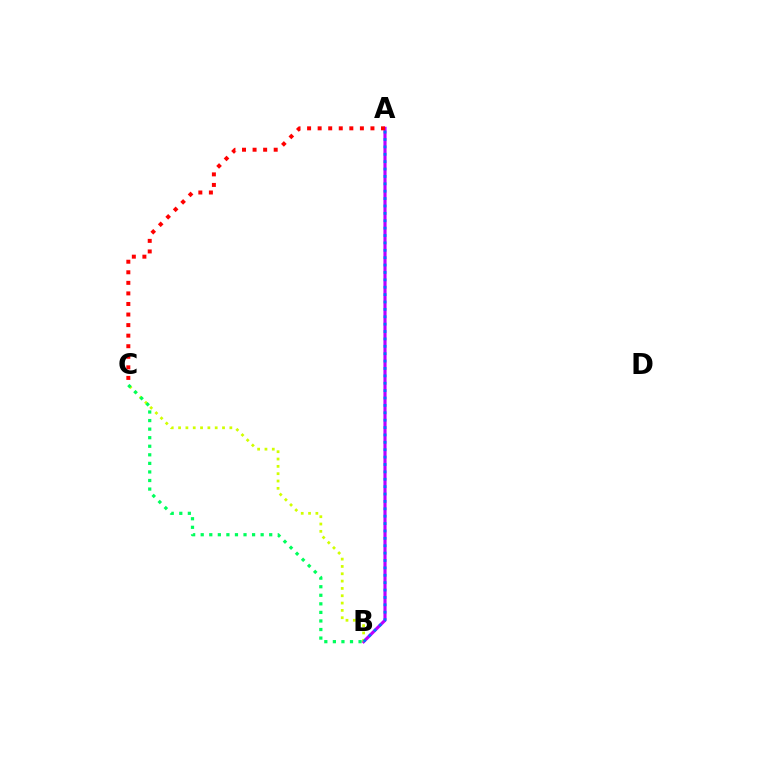{('A', 'B'): [{'color': '#b900ff', 'line_style': 'solid', 'thickness': 2.26}, {'color': '#0074ff', 'line_style': 'dotted', 'thickness': 2.01}], ('A', 'C'): [{'color': '#ff0000', 'line_style': 'dotted', 'thickness': 2.87}], ('B', 'C'): [{'color': '#d1ff00', 'line_style': 'dotted', 'thickness': 1.99}, {'color': '#00ff5c', 'line_style': 'dotted', 'thickness': 2.33}]}